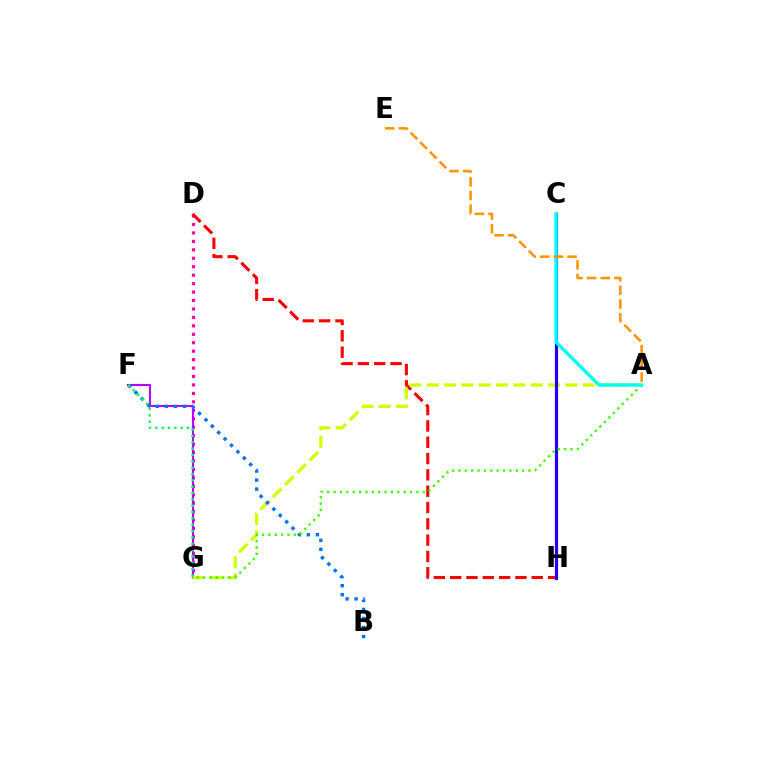{('D', 'G'): [{'color': '#ff00ac', 'line_style': 'dotted', 'thickness': 2.29}], ('F', 'G'): [{'color': '#b900ff', 'line_style': 'solid', 'thickness': 1.51}, {'color': '#00ff5c', 'line_style': 'dotted', 'thickness': 1.72}], ('D', 'H'): [{'color': '#ff0000', 'line_style': 'dashed', 'thickness': 2.22}], ('A', 'G'): [{'color': '#d1ff00', 'line_style': 'dashed', 'thickness': 2.35}, {'color': '#3dff00', 'line_style': 'dotted', 'thickness': 1.73}], ('B', 'F'): [{'color': '#0074ff', 'line_style': 'dotted', 'thickness': 2.45}], ('C', 'H'): [{'color': '#2500ff', 'line_style': 'solid', 'thickness': 2.3}], ('A', 'C'): [{'color': '#00fff6', 'line_style': 'solid', 'thickness': 2.4}], ('A', 'E'): [{'color': '#ff9400', 'line_style': 'dashed', 'thickness': 1.85}]}